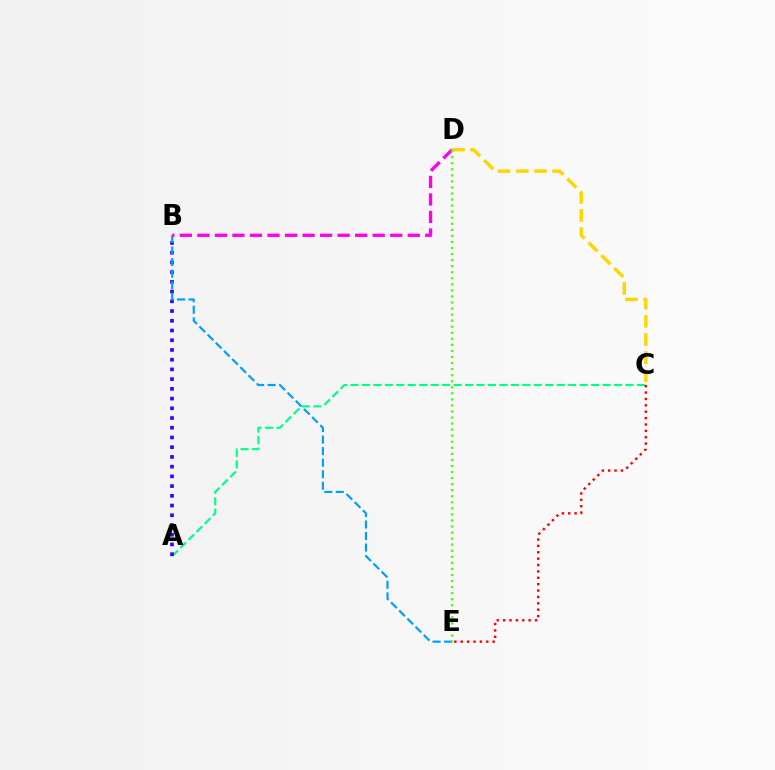{('A', 'C'): [{'color': '#00ff86', 'line_style': 'dashed', 'thickness': 1.56}], ('A', 'B'): [{'color': '#3700ff', 'line_style': 'dotted', 'thickness': 2.64}], ('B', 'E'): [{'color': '#009eff', 'line_style': 'dashed', 'thickness': 1.57}], ('B', 'D'): [{'color': '#ff00ed', 'line_style': 'dashed', 'thickness': 2.38}], ('C', 'E'): [{'color': '#ff0000', 'line_style': 'dotted', 'thickness': 1.73}], ('C', 'D'): [{'color': '#ffd500', 'line_style': 'dashed', 'thickness': 2.47}], ('D', 'E'): [{'color': '#4fff00', 'line_style': 'dotted', 'thickness': 1.64}]}